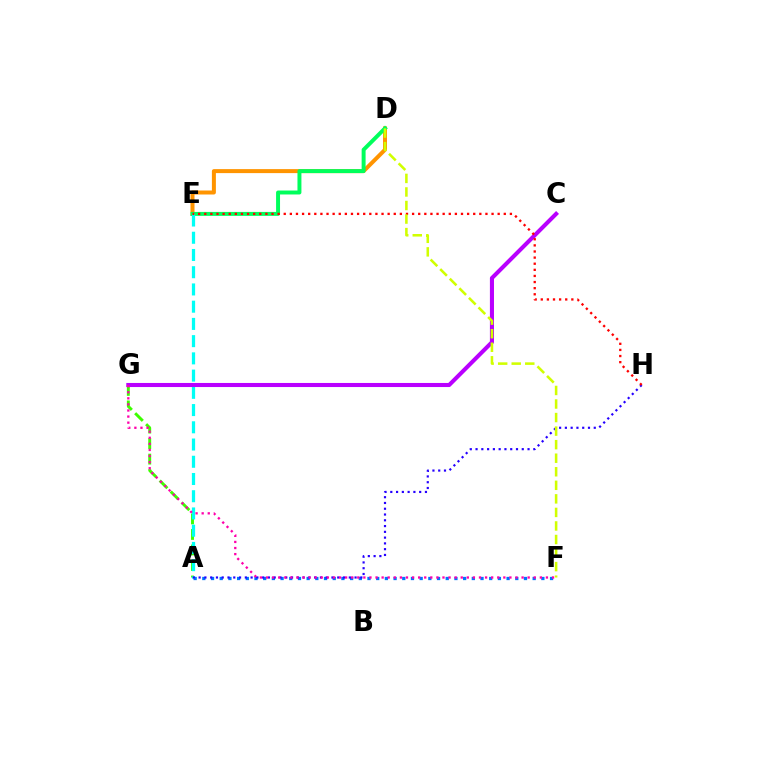{('A', 'G'): [{'color': '#3dff00', 'line_style': 'dashed', 'thickness': 2.11}], ('D', 'E'): [{'color': '#ff9400', 'line_style': 'solid', 'thickness': 2.88}, {'color': '#00ff5c', 'line_style': 'solid', 'thickness': 2.85}], ('A', 'F'): [{'color': '#0074ff', 'line_style': 'dotted', 'thickness': 2.36}], ('A', 'E'): [{'color': '#00fff6', 'line_style': 'dashed', 'thickness': 2.34}], ('C', 'G'): [{'color': '#b900ff', 'line_style': 'solid', 'thickness': 2.94}], ('A', 'H'): [{'color': '#2500ff', 'line_style': 'dotted', 'thickness': 1.57}], ('E', 'H'): [{'color': '#ff0000', 'line_style': 'dotted', 'thickness': 1.66}], ('F', 'G'): [{'color': '#ff00ac', 'line_style': 'dotted', 'thickness': 1.65}], ('D', 'F'): [{'color': '#d1ff00', 'line_style': 'dashed', 'thickness': 1.84}]}